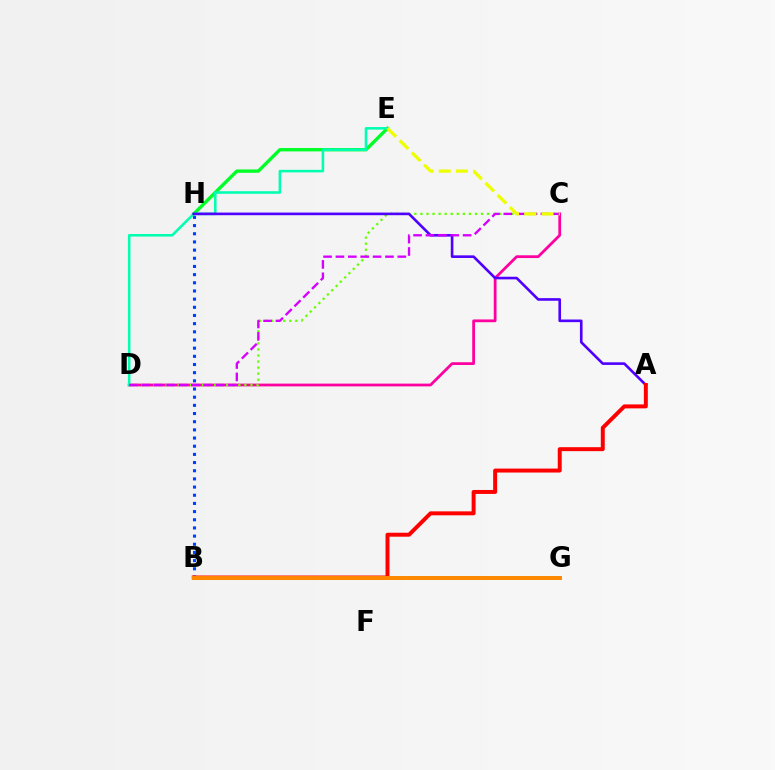{('E', 'H'): [{'color': '#00ff27', 'line_style': 'solid', 'thickness': 2.42}], ('B', 'H'): [{'color': '#003fff', 'line_style': 'dotted', 'thickness': 2.22}], ('C', 'D'): [{'color': '#ff00a0', 'line_style': 'solid', 'thickness': 2.0}, {'color': '#66ff00', 'line_style': 'dotted', 'thickness': 1.65}, {'color': '#d600ff', 'line_style': 'dashed', 'thickness': 1.68}], ('B', 'G'): [{'color': '#00c7ff', 'line_style': 'solid', 'thickness': 2.71}, {'color': '#ff8800', 'line_style': 'solid', 'thickness': 2.85}], ('D', 'E'): [{'color': '#00ffaf', 'line_style': 'solid', 'thickness': 1.84}], ('A', 'H'): [{'color': '#4f00ff', 'line_style': 'solid', 'thickness': 1.89}], ('A', 'B'): [{'color': '#ff0000', 'line_style': 'solid', 'thickness': 2.85}], ('C', 'E'): [{'color': '#eeff00', 'line_style': 'dashed', 'thickness': 2.34}]}